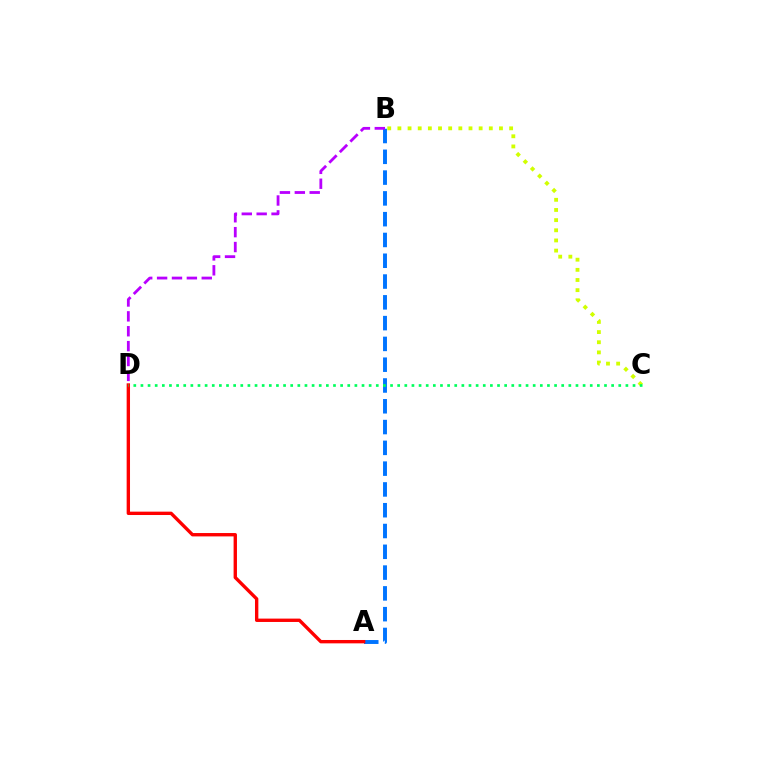{('A', 'B'): [{'color': '#0074ff', 'line_style': 'dashed', 'thickness': 2.82}], ('A', 'D'): [{'color': '#ff0000', 'line_style': 'solid', 'thickness': 2.42}], ('B', 'C'): [{'color': '#d1ff00', 'line_style': 'dotted', 'thickness': 2.76}], ('C', 'D'): [{'color': '#00ff5c', 'line_style': 'dotted', 'thickness': 1.94}], ('B', 'D'): [{'color': '#b900ff', 'line_style': 'dashed', 'thickness': 2.02}]}